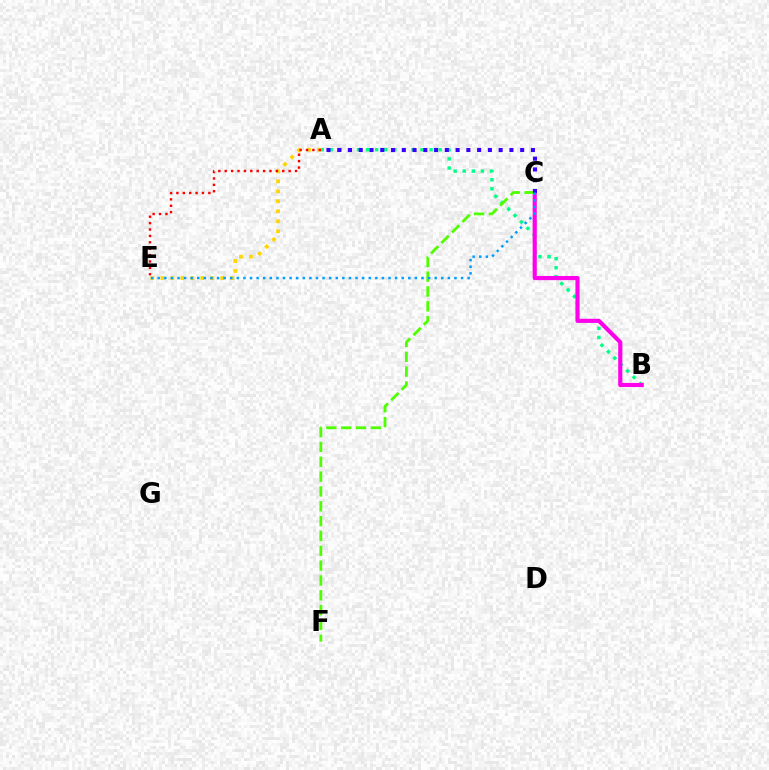{('A', 'B'): [{'color': '#00ff86', 'line_style': 'dotted', 'thickness': 2.47}], ('A', 'E'): [{'color': '#ffd500', 'line_style': 'dotted', 'thickness': 2.72}, {'color': '#ff0000', 'line_style': 'dotted', 'thickness': 1.74}], ('B', 'C'): [{'color': '#ff00ed', 'line_style': 'solid', 'thickness': 2.99}], ('C', 'F'): [{'color': '#4fff00', 'line_style': 'dashed', 'thickness': 2.02}], ('A', 'C'): [{'color': '#3700ff', 'line_style': 'dotted', 'thickness': 2.92}], ('C', 'E'): [{'color': '#009eff', 'line_style': 'dotted', 'thickness': 1.79}]}